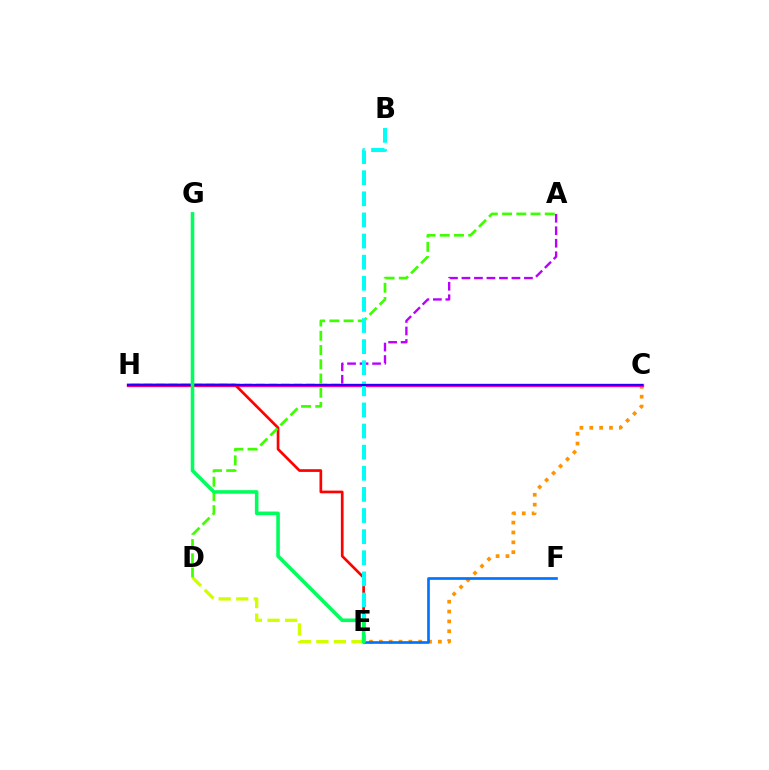{('C', 'E'): [{'color': '#ff9400', 'line_style': 'dotted', 'thickness': 2.68}], ('E', 'F'): [{'color': '#0074ff', 'line_style': 'solid', 'thickness': 1.93}], ('A', 'H'): [{'color': '#b900ff', 'line_style': 'dashed', 'thickness': 1.7}], ('D', 'E'): [{'color': '#d1ff00', 'line_style': 'dashed', 'thickness': 2.39}], ('C', 'H'): [{'color': '#ff00ac', 'line_style': 'solid', 'thickness': 2.38}, {'color': '#2500ff', 'line_style': 'solid', 'thickness': 1.53}], ('E', 'H'): [{'color': '#ff0000', 'line_style': 'solid', 'thickness': 1.94}], ('A', 'D'): [{'color': '#3dff00', 'line_style': 'dashed', 'thickness': 1.93}], ('B', 'E'): [{'color': '#00fff6', 'line_style': 'dashed', 'thickness': 2.87}], ('E', 'G'): [{'color': '#00ff5c', 'line_style': 'solid', 'thickness': 2.57}]}